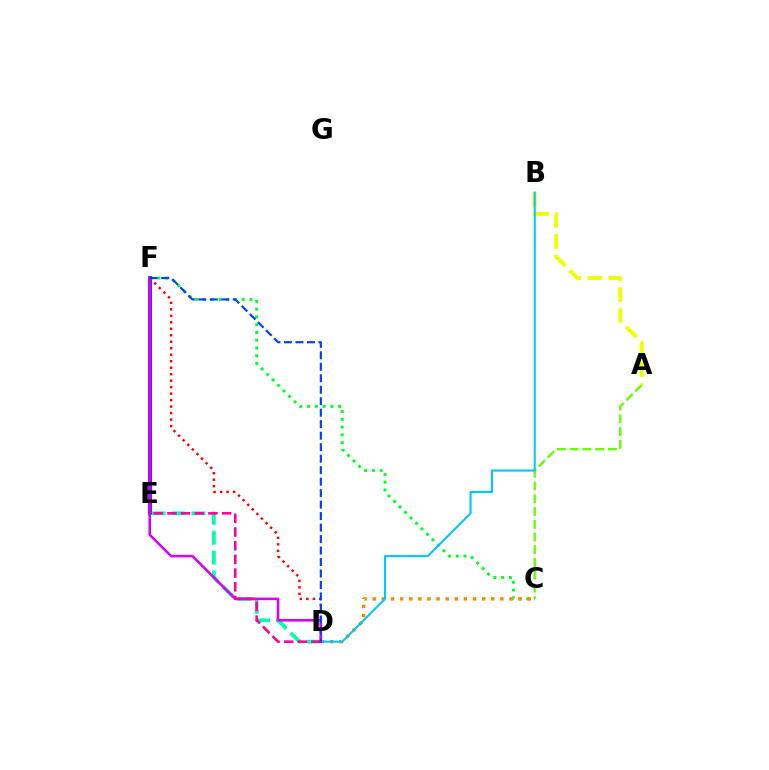{('A', 'C'): [{'color': '#66ff00', 'line_style': 'dashed', 'thickness': 1.73}], ('C', 'F'): [{'color': '#00ff27', 'line_style': 'dotted', 'thickness': 2.11}], ('A', 'B'): [{'color': '#eeff00', 'line_style': 'dashed', 'thickness': 2.85}], ('E', 'F'): [{'color': '#4f00ff', 'line_style': 'solid', 'thickness': 2.71}], ('C', 'D'): [{'color': '#ff8800', 'line_style': 'dotted', 'thickness': 2.48}], ('D', 'F'): [{'color': '#ff0000', 'line_style': 'dotted', 'thickness': 1.76}, {'color': '#d600ff', 'line_style': 'solid', 'thickness': 1.83}, {'color': '#003fff', 'line_style': 'dashed', 'thickness': 1.56}], ('B', 'D'): [{'color': '#00c7ff', 'line_style': 'solid', 'thickness': 1.5}], ('D', 'E'): [{'color': '#00ffaf', 'line_style': 'dashed', 'thickness': 2.7}, {'color': '#ff00a0', 'line_style': 'dashed', 'thickness': 1.86}]}